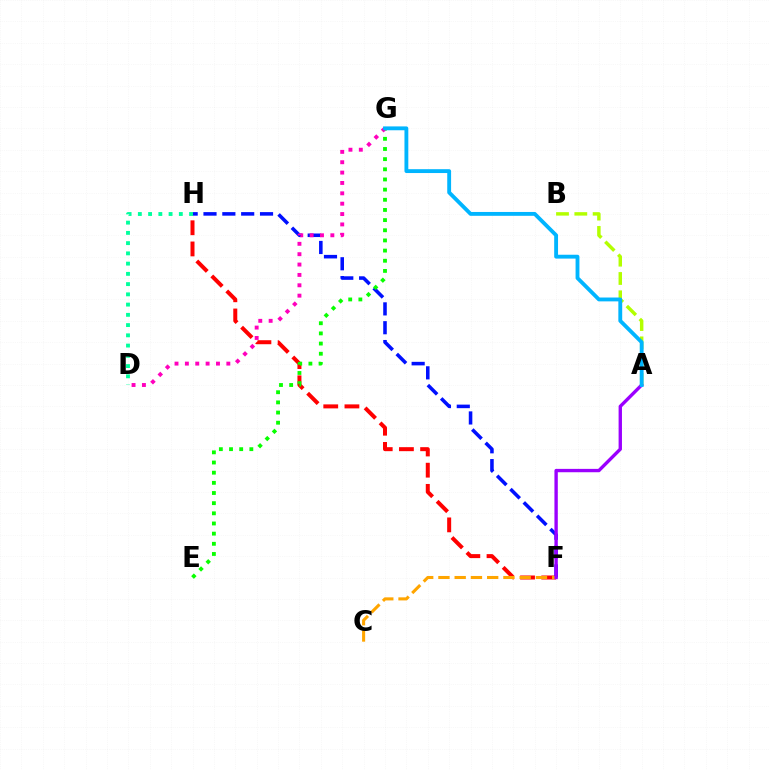{('F', 'H'): [{'color': '#ff0000', 'line_style': 'dashed', 'thickness': 2.88}, {'color': '#0010ff', 'line_style': 'dashed', 'thickness': 2.56}], ('D', 'H'): [{'color': '#00ff9d', 'line_style': 'dotted', 'thickness': 2.78}], ('C', 'F'): [{'color': '#ffa500', 'line_style': 'dashed', 'thickness': 2.21}], ('A', 'F'): [{'color': '#9b00ff', 'line_style': 'solid', 'thickness': 2.42}], ('A', 'B'): [{'color': '#b3ff00', 'line_style': 'dashed', 'thickness': 2.49}], ('E', 'G'): [{'color': '#08ff00', 'line_style': 'dotted', 'thickness': 2.76}], ('D', 'G'): [{'color': '#ff00bd', 'line_style': 'dotted', 'thickness': 2.82}], ('A', 'G'): [{'color': '#00b5ff', 'line_style': 'solid', 'thickness': 2.77}]}